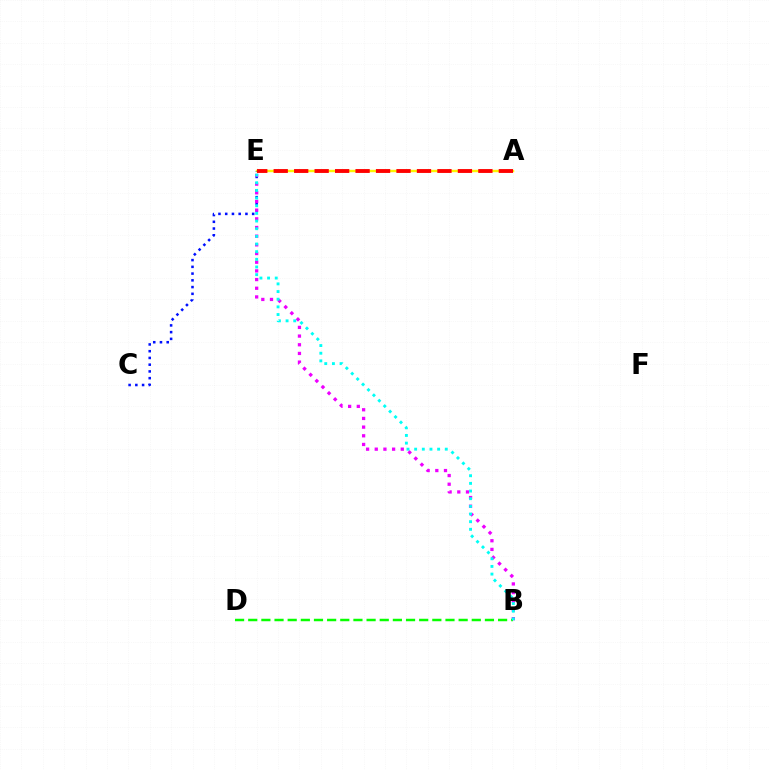{('A', 'E'): [{'color': '#fcf500', 'line_style': 'solid', 'thickness': 1.75}, {'color': '#ff0000', 'line_style': 'dashed', 'thickness': 2.78}], ('C', 'E'): [{'color': '#0010ff', 'line_style': 'dotted', 'thickness': 1.83}], ('B', 'E'): [{'color': '#ee00ff', 'line_style': 'dotted', 'thickness': 2.36}, {'color': '#00fff6', 'line_style': 'dotted', 'thickness': 2.08}], ('B', 'D'): [{'color': '#08ff00', 'line_style': 'dashed', 'thickness': 1.79}]}